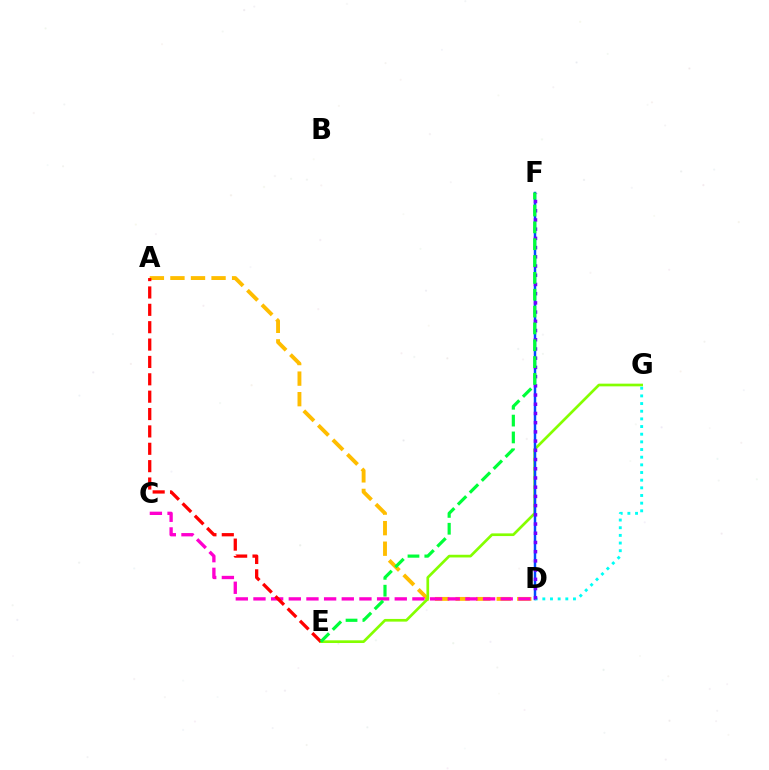{('A', 'D'): [{'color': '#ffbd00', 'line_style': 'dashed', 'thickness': 2.79}], ('C', 'D'): [{'color': '#ff00cf', 'line_style': 'dashed', 'thickness': 2.4}], ('E', 'G'): [{'color': '#84ff00', 'line_style': 'solid', 'thickness': 1.94}], ('D', 'F'): [{'color': '#004bff', 'line_style': 'solid', 'thickness': 1.78}, {'color': '#7200ff', 'line_style': 'dotted', 'thickness': 2.5}], ('D', 'G'): [{'color': '#00fff6', 'line_style': 'dotted', 'thickness': 2.08}], ('A', 'E'): [{'color': '#ff0000', 'line_style': 'dashed', 'thickness': 2.36}], ('E', 'F'): [{'color': '#00ff39', 'line_style': 'dashed', 'thickness': 2.29}]}